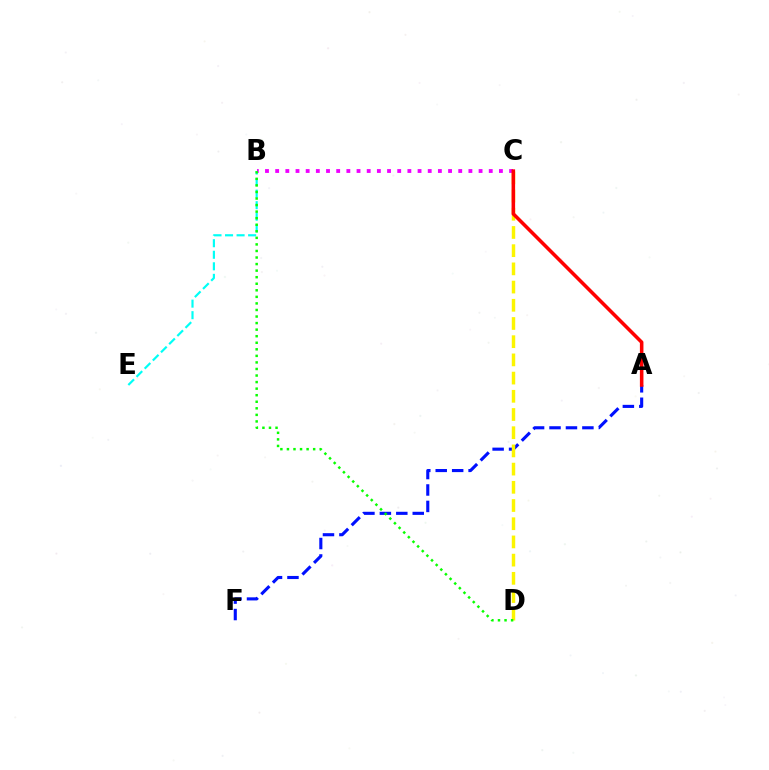{('A', 'F'): [{'color': '#0010ff', 'line_style': 'dashed', 'thickness': 2.23}], ('C', 'D'): [{'color': '#fcf500', 'line_style': 'dashed', 'thickness': 2.47}], ('B', 'E'): [{'color': '#00fff6', 'line_style': 'dashed', 'thickness': 1.57}], ('B', 'C'): [{'color': '#ee00ff', 'line_style': 'dotted', 'thickness': 2.76}], ('A', 'C'): [{'color': '#ff0000', 'line_style': 'solid', 'thickness': 2.56}], ('B', 'D'): [{'color': '#08ff00', 'line_style': 'dotted', 'thickness': 1.78}]}